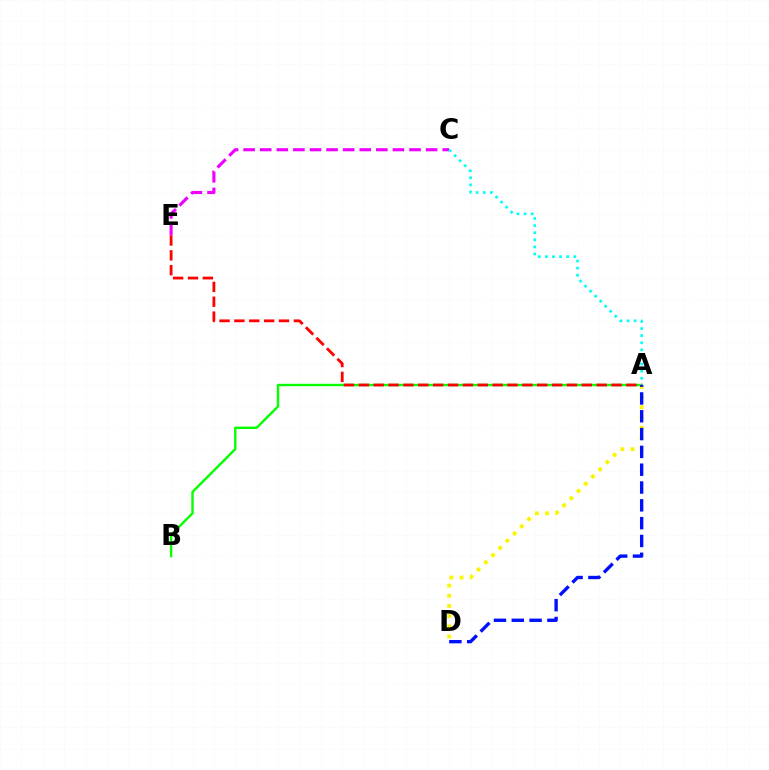{('A', 'B'): [{'color': '#08ff00', 'line_style': 'solid', 'thickness': 1.73}], ('A', 'D'): [{'color': '#fcf500', 'line_style': 'dotted', 'thickness': 2.77}, {'color': '#0010ff', 'line_style': 'dashed', 'thickness': 2.42}], ('C', 'E'): [{'color': '#ee00ff', 'line_style': 'dashed', 'thickness': 2.25}], ('A', 'C'): [{'color': '#00fff6', 'line_style': 'dotted', 'thickness': 1.93}], ('A', 'E'): [{'color': '#ff0000', 'line_style': 'dashed', 'thickness': 2.02}]}